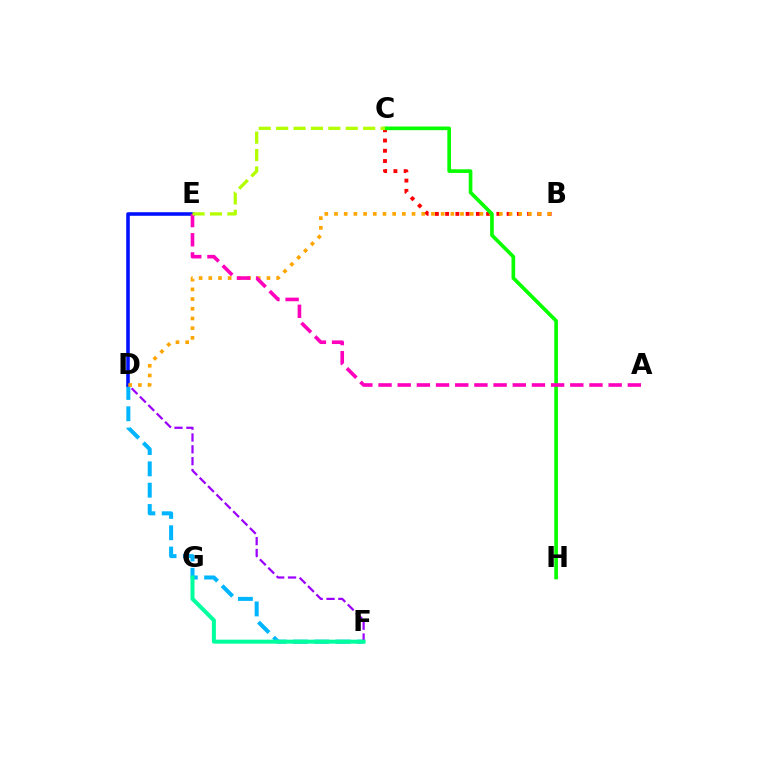{('D', 'F'): [{'color': '#00b5ff', 'line_style': 'dashed', 'thickness': 2.9}, {'color': '#9b00ff', 'line_style': 'dashed', 'thickness': 1.61}], ('D', 'E'): [{'color': '#0010ff', 'line_style': 'solid', 'thickness': 2.57}], ('B', 'C'): [{'color': '#ff0000', 'line_style': 'dotted', 'thickness': 2.78}], ('B', 'D'): [{'color': '#ffa500', 'line_style': 'dotted', 'thickness': 2.63}], ('C', 'H'): [{'color': '#08ff00', 'line_style': 'solid', 'thickness': 2.63}], ('A', 'E'): [{'color': '#ff00bd', 'line_style': 'dashed', 'thickness': 2.61}], ('F', 'G'): [{'color': '#00ff9d', 'line_style': 'solid', 'thickness': 2.87}], ('C', 'E'): [{'color': '#b3ff00', 'line_style': 'dashed', 'thickness': 2.36}]}